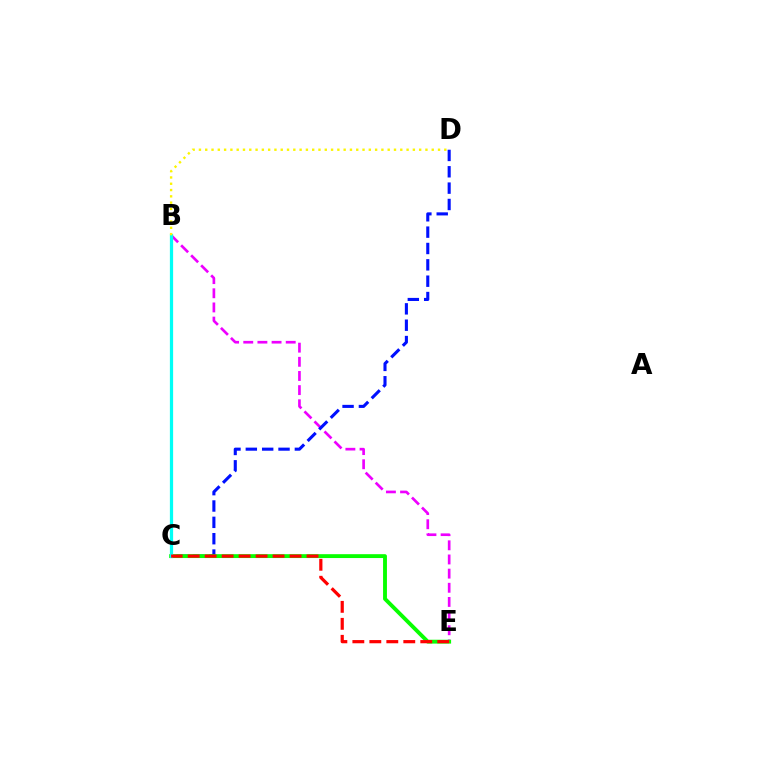{('B', 'E'): [{'color': '#ee00ff', 'line_style': 'dashed', 'thickness': 1.92}], ('C', 'D'): [{'color': '#0010ff', 'line_style': 'dashed', 'thickness': 2.22}], ('C', 'E'): [{'color': '#08ff00', 'line_style': 'solid', 'thickness': 2.78}, {'color': '#ff0000', 'line_style': 'dashed', 'thickness': 2.31}], ('B', 'C'): [{'color': '#00fff6', 'line_style': 'solid', 'thickness': 2.33}], ('B', 'D'): [{'color': '#fcf500', 'line_style': 'dotted', 'thickness': 1.71}]}